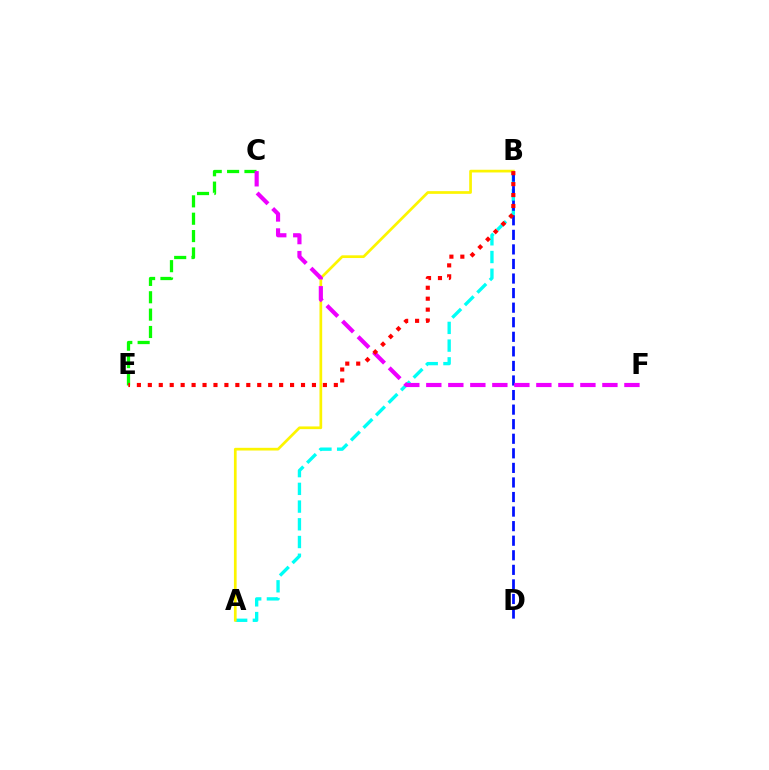{('A', 'B'): [{'color': '#00fff6', 'line_style': 'dashed', 'thickness': 2.41}, {'color': '#fcf500', 'line_style': 'solid', 'thickness': 1.95}], ('C', 'E'): [{'color': '#08ff00', 'line_style': 'dashed', 'thickness': 2.36}], ('B', 'D'): [{'color': '#0010ff', 'line_style': 'dashed', 'thickness': 1.98}], ('C', 'F'): [{'color': '#ee00ff', 'line_style': 'dashed', 'thickness': 2.99}], ('B', 'E'): [{'color': '#ff0000', 'line_style': 'dotted', 'thickness': 2.97}]}